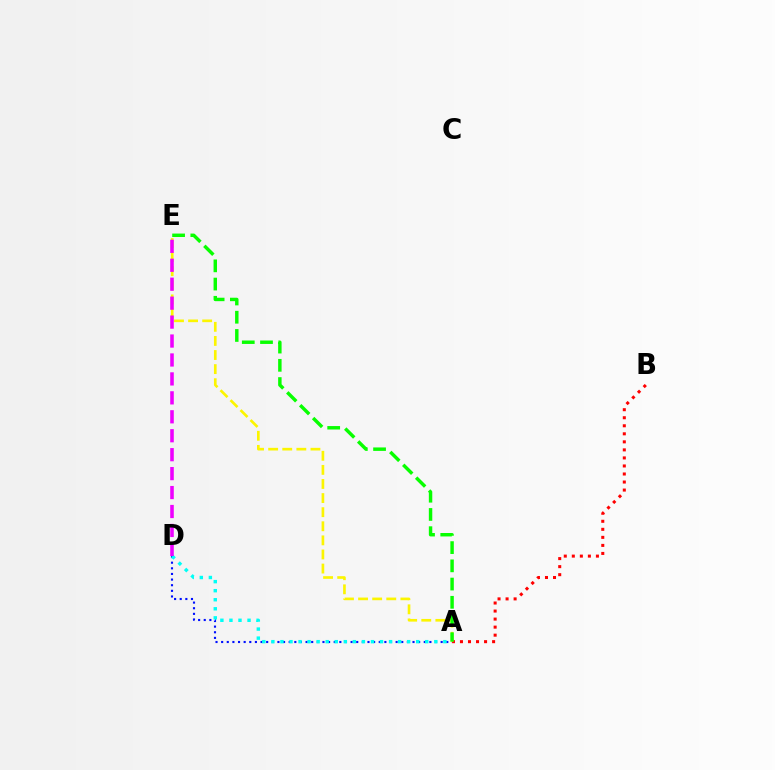{('A', 'B'): [{'color': '#ff0000', 'line_style': 'dotted', 'thickness': 2.18}], ('A', 'D'): [{'color': '#0010ff', 'line_style': 'dotted', 'thickness': 1.53}, {'color': '#00fff6', 'line_style': 'dotted', 'thickness': 2.46}], ('A', 'E'): [{'color': '#fcf500', 'line_style': 'dashed', 'thickness': 1.92}, {'color': '#08ff00', 'line_style': 'dashed', 'thickness': 2.48}], ('D', 'E'): [{'color': '#ee00ff', 'line_style': 'dashed', 'thickness': 2.57}]}